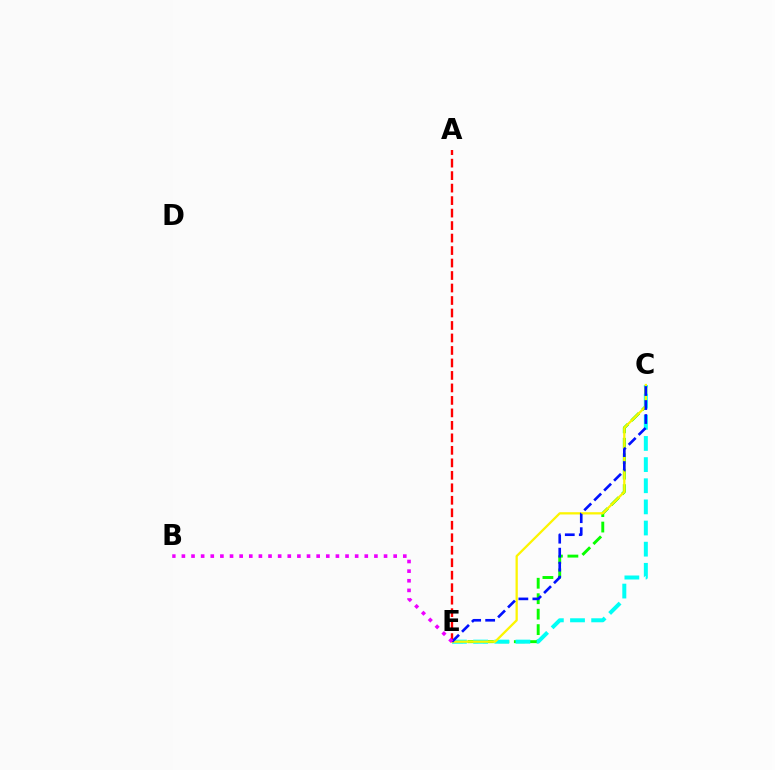{('C', 'E'): [{'color': '#08ff00', 'line_style': 'dashed', 'thickness': 2.1}, {'color': '#00fff6', 'line_style': 'dashed', 'thickness': 2.87}, {'color': '#fcf500', 'line_style': 'solid', 'thickness': 1.64}, {'color': '#0010ff', 'line_style': 'dashed', 'thickness': 1.9}], ('A', 'E'): [{'color': '#ff0000', 'line_style': 'dashed', 'thickness': 1.7}], ('B', 'E'): [{'color': '#ee00ff', 'line_style': 'dotted', 'thickness': 2.62}]}